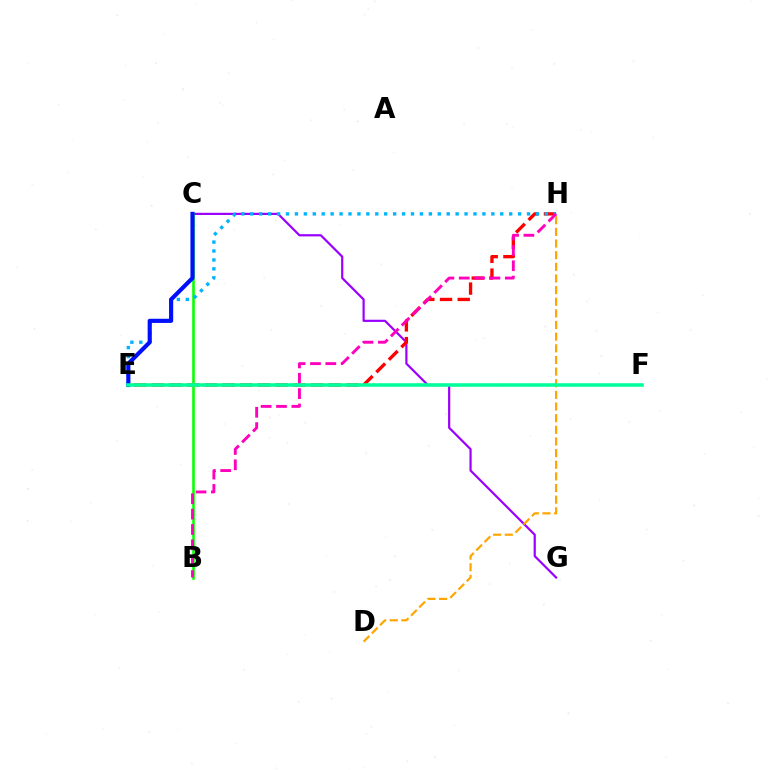{('C', 'G'): [{'color': '#9b00ff', 'line_style': 'solid', 'thickness': 1.58}], ('E', 'H'): [{'color': '#ff0000', 'line_style': 'dashed', 'thickness': 2.4}, {'color': '#00b5ff', 'line_style': 'dotted', 'thickness': 2.43}], ('E', 'F'): [{'color': '#b3ff00', 'line_style': 'dotted', 'thickness': 1.78}, {'color': '#00ff9d', 'line_style': 'solid', 'thickness': 2.55}], ('B', 'C'): [{'color': '#08ff00', 'line_style': 'solid', 'thickness': 1.85}], ('B', 'H'): [{'color': '#ff00bd', 'line_style': 'dashed', 'thickness': 2.09}], ('C', 'E'): [{'color': '#0010ff', 'line_style': 'solid', 'thickness': 2.99}], ('D', 'H'): [{'color': '#ffa500', 'line_style': 'dashed', 'thickness': 1.58}]}